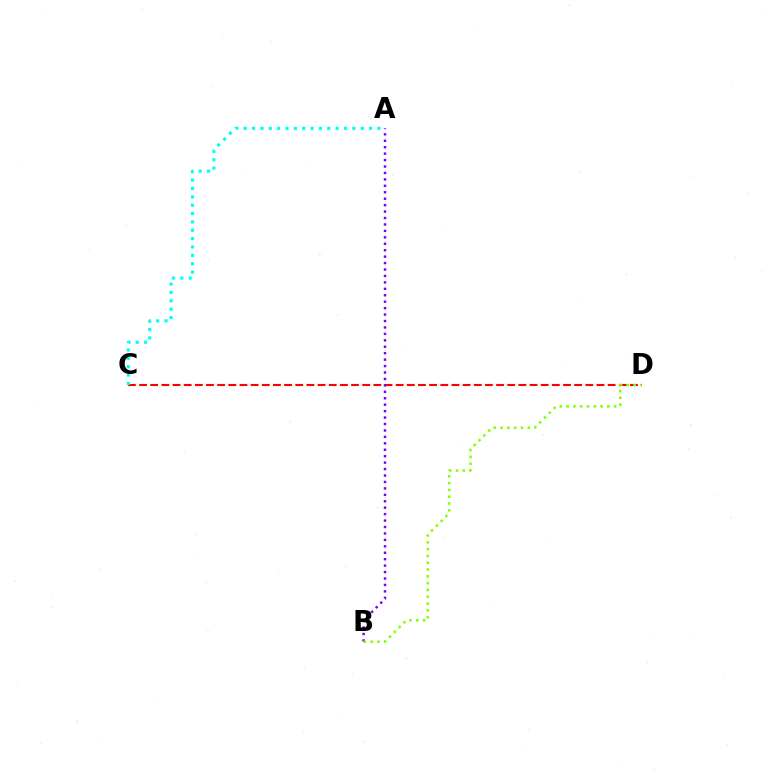{('C', 'D'): [{'color': '#ff0000', 'line_style': 'dashed', 'thickness': 1.52}], ('A', 'C'): [{'color': '#00fff6', 'line_style': 'dotted', 'thickness': 2.27}], ('A', 'B'): [{'color': '#7200ff', 'line_style': 'dotted', 'thickness': 1.75}], ('B', 'D'): [{'color': '#84ff00', 'line_style': 'dotted', 'thickness': 1.85}]}